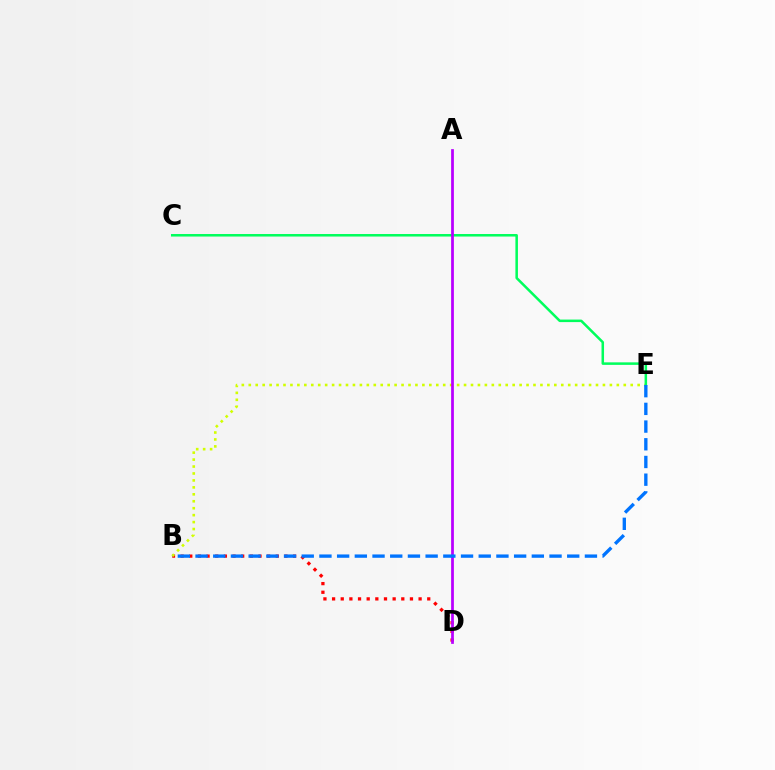{('B', 'D'): [{'color': '#ff0000', 'line_style': 'dotted', 'thickness': 2.35}], ('B', 'E'): [{'color': '#d1ff00', 'line_style': 'dotted', 'thickness': 1.89}, {'color': '#0074ff', 'line_style': 'dashed', 'thickness': 2.4}], ('C', 'E'): [{'color': '#00ff5c', 'line_style': 'solid', 'thickness': 1.82}], ('A', 'D'): [{'color': '#b900ff', 'line_style': 'solid', 'thickness': 1.97}]}